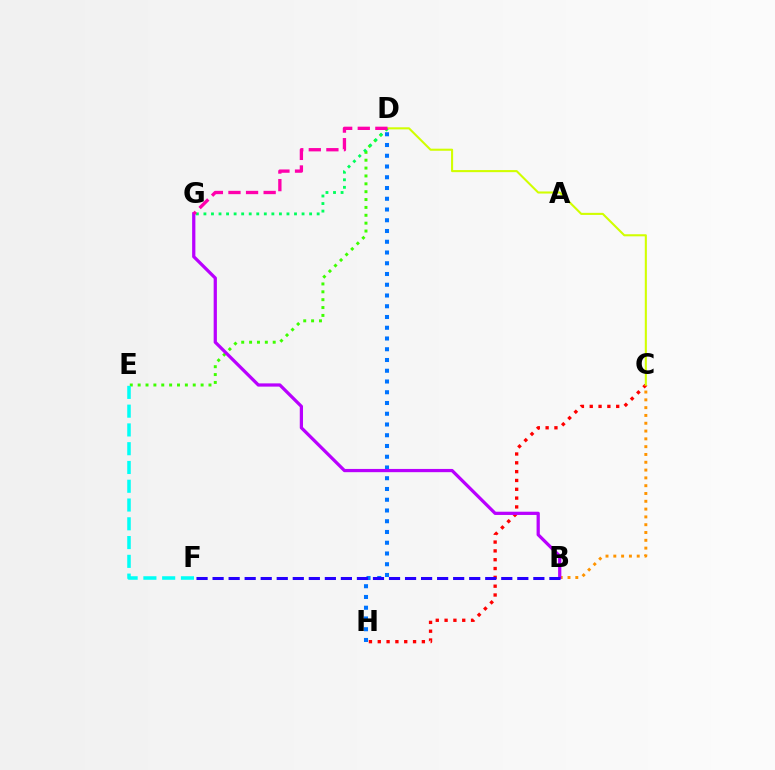{('C', 'H'): [{'color': '#ff0000', 'line_style': 'dotted', 'thickness': 2.4}], ('D', 'H'): [{'color': '#0074ff', 'line_style': 'dotted', 'thickness': 2.92}], ('D', 'E'): [{'color': '#3dff00', 'line_style': 'dotted', 'thickness': 2.14}], ('C', 'D'): [{'color': '#d1ff00', 'line_style': 'solid', 'thickness': 1.5}], ('B', 'C'): [{'color': '#ff9400', 'line_style': 'dotted', 'thickness': 2.12}], ('D', 'G'): [{'color': '#00ff5c', 'line_style': 'dotted', 'thickness': 2.05}, {'color': '#ff00ac', 'line_style': 'dashed', 'thickness': 2.39}], ('B', 'G'): [{'color': '#b900ff', 'line_style': 'solid', 'thickness': 2.33}], ('E', 'F'): [{'color': '#00fff6', 'line_style': 'dashed', 'thickness': 2.55}], ('B', 'F'): [{'color': '#2500ff', 'line_style': 'dashed', 'thickness': 2.18}]}